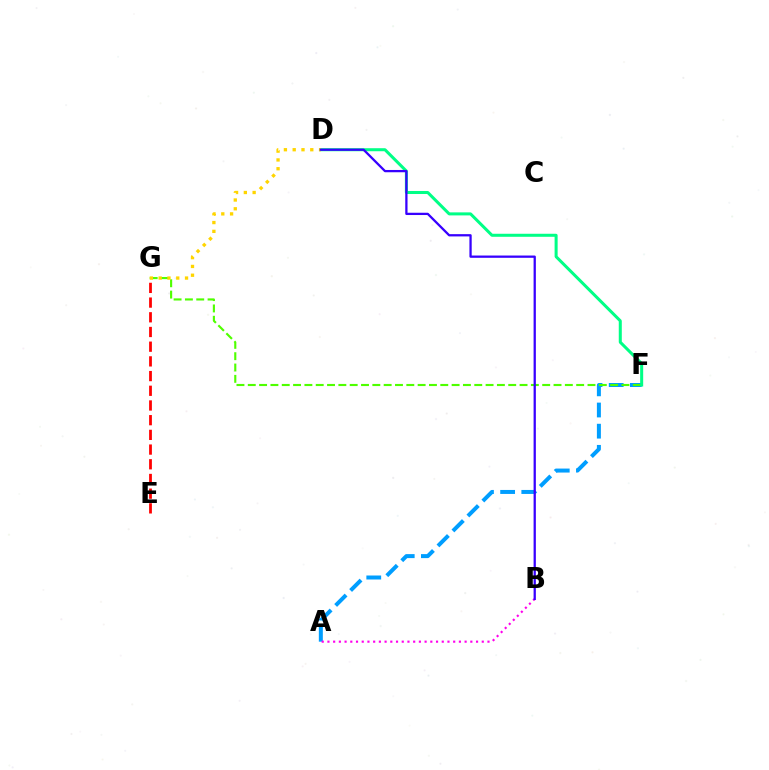{('A', 'F'): [{'color': '#009eff', 'line_style': 'dashed', 'thickness': 2.87}], ('F', 'G'): [{'color': '#4fff00', 'line_style': 'dashed', 'thickness': 1.54}], ('A', 'B'): [{'color': '#ff00ed', 'line_style': 'dotted', 'thickness': 1.55}], ('E', 'G'): [{'color': '#ff0000', 'line_style': 'dashed', 'thickness': 2.0}], ('D', 'F'): [{'color': '#00ff86', 'line_style': 'solid', 'thickness': 2.18}], ('D', 'G'): [{'color': '#ffd500', 'line_style': 'dotted', 'thickness': 2.39}], ('B', 'D'): [{'color': '#3700ff', 'line_style': 'solid', 'thickness': 1.64}]}